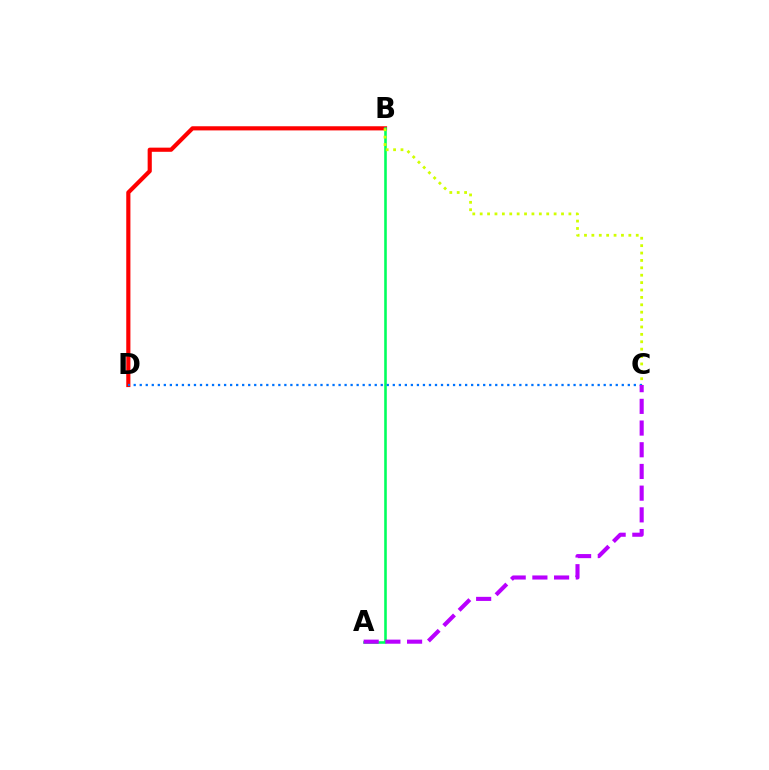{('B', 'D'): [{'color': '#ff0000', 'line_style': 'solid', 'thickness': 2.99}], ('A', 'B'): [{'color': '#00ff5c', 'line_style': 'solid', 'thickness': 1.87}], ('B', 'C'): [{'color': '#d1ff00', 'line_style': 'dotted', 'thickness': 2.01}], ('C', 'D'): [{'color': '#0074ff', 'line_style': 'dotted', 'thickness': 1.64}], ('A', 'C'): [{'color': '#b900ff', 'line_style': 'dashed', 'thickness': 2.95}]}